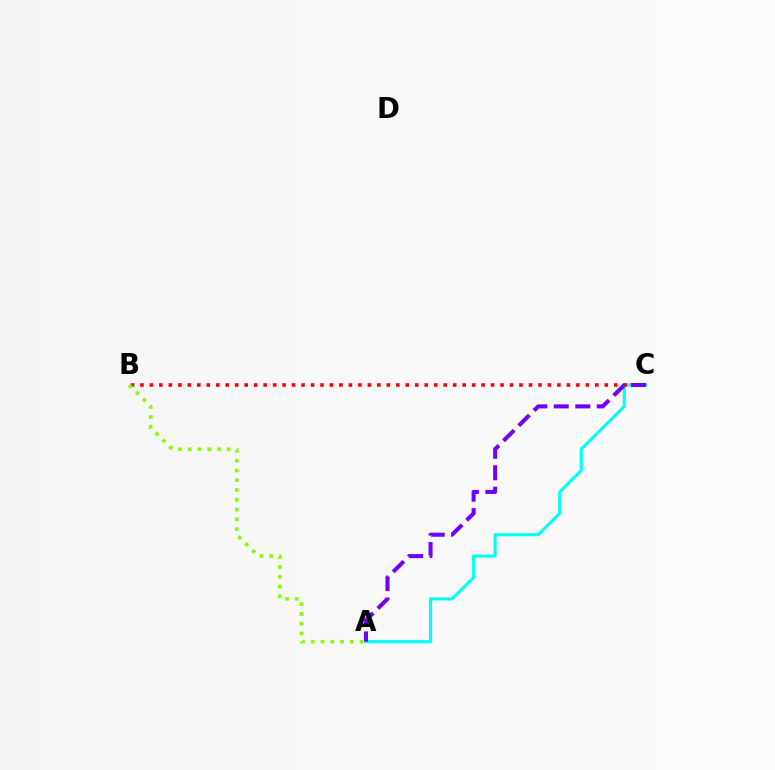{('A', 'C'): [{'color': '#00fff6', 'line_style': 'solid', 'thickness': 2.22}, {'color': '#7200ff', 'line_style': 'dashed', 'thickness': 2.92}], ('B', 'C'): [{'color': '#ff0000', 'line_style': 'dotted', 'thickness': 2.57}], ('A', 'B'): [{'color': '#84ff00', 'line_style': 'dotted', 'thickness': 2.65}]}